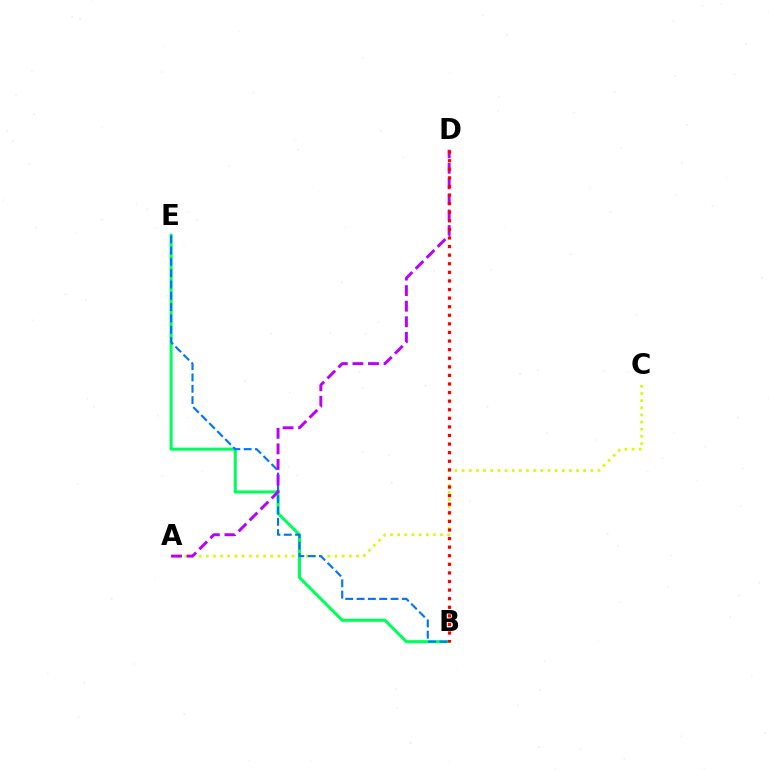{('A', 'C'): [{'color': '#d1ff00', 'line_style': 'dotted', 'thickness': 1.94}], ('B', 'E'): [{'color': '#00ff5c', 'line_style': 'solid', 'thickness': 2.2}, {'color': '#0074ff', 'line_style': 'dashed', 'thickness': 1.54}], ('A', 'D'): [{'color': '#b900ff', 'line_style': 'dashed', 'thickness': 2.11}], ('B', 'D'): [{'color': '#ff0000', 'line_style': 'dotted', 'thickness': 2.33}]}